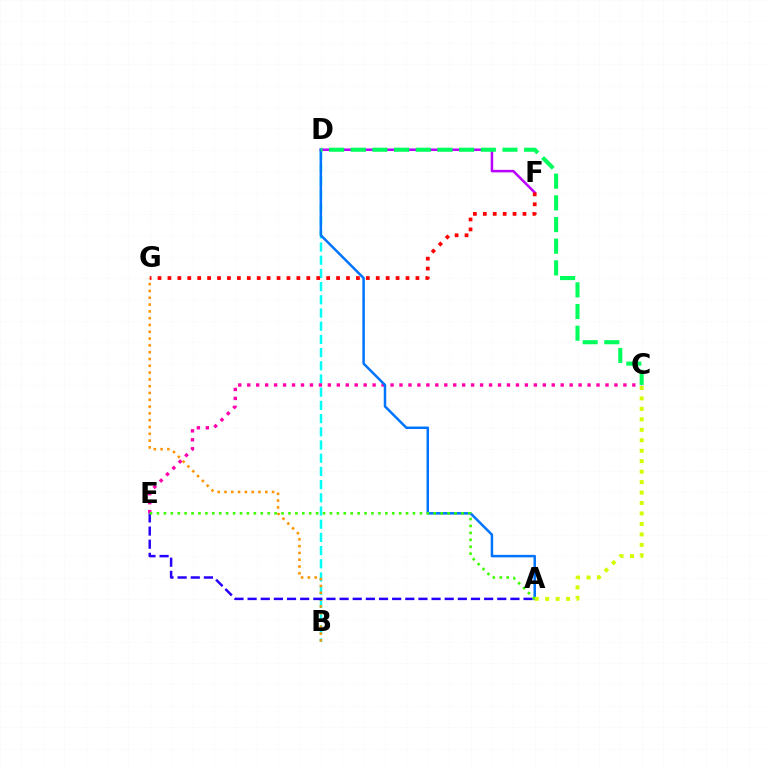{('B', 'D'): [{'color': '#00fff6', 'line_style': 'dashed', 'thickness': 1.79}], ('C', 'E'): [{'color': '#ff00ac', 'line_style': 'dotted', 'thickness': 2.43}], ('D', 'F'): [{'color': '#b900ff', 'line_style': 'solid', 'thickness': 1.81}], ('A', 'D'): [{'color': '#0074ff', 'line_style': 'solid', 'thickness': 1.8}], ('B', 'G'): [{'color': '#ff9400', 'line_style': 'dotted', 'thickness': 1.85}], ('A', 'E'): [{'color': '#2500ff', 'line_style': 'dashed', 'thickness': 1.79}, {'color': '#3dff00', 'line_style': 'dotted', 'thickness': 1.88}], ('F', 'G'): [{'color': '#ff0000', 'line_style': 'dotted', 'thickness': 2.69}], ('A', 'C'): [{'color': '#d1ff00', 'line_style': 'dotted', 'thickness': 2.84}], ('C', 'D'): [{'color': '#00ff5c', 'line_style': 'dashed', 'thickness': 2.95}]}